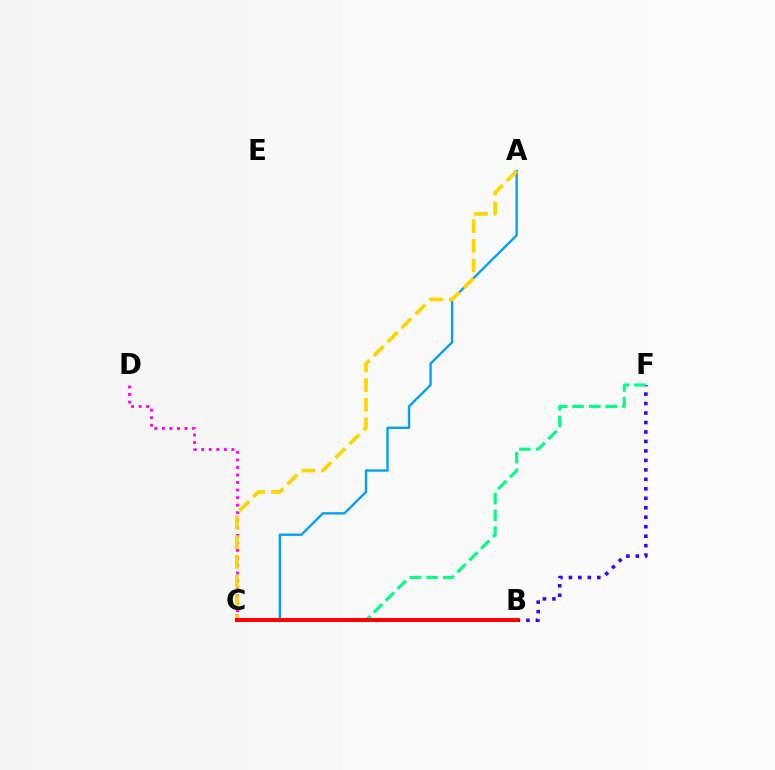{('A', 'C'): [{'color': '#009eff', 'line_style': 'solid', 'thickness': 1.69}, {'color': '#ffd500', 'line_style': 'dashed', 'thickness': 2.67}], ('B', 'C'): [{'color': '#4fff00', 'line_style': 'dotted', 'thickness': 2.06}, {'color': '#ff0000', 'line_style': 'solid', 'thickness': 2.89}], ('C', 'D'): [{'color': '#ff00ed', 'line_style': 'dotted', 'thickness': 2.05}], ('B', 'F'): [{'color': '#3700ff', 'line_style': 'dotted', 'thickness': 2.57}], ('C', 'F'): [{'color': '#00ff86', 'line_style': 'dashed', 'thickness': 2.27}]}